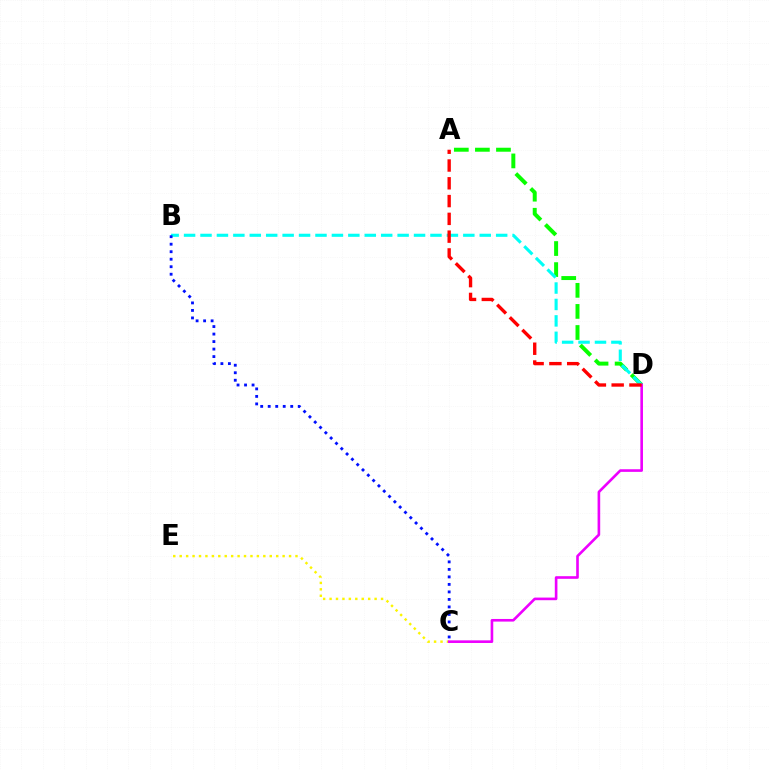{('A', 'D'): [{'color': '#08ff00', 'line_style': 'dashed', 'thickness': 2.86}, {'color': '#ff0000', 'line_style': 'dashed', 'thickness': 2.42}], ('B', 'D'): [{'color': '#00fff6', 'line_style': 'dashed', 'thickness': 2.23}], ('C', 'E'): [{'color': '#fcf500', 'line_style': 'dotted', 'thickness': 1.75}], ('B', 'C'): [{'color': '#0010ff', 'line_style': 'dotted', 'thickness': 2.04}], ('C', 'D'): [{'color': '#ee00ff', 'line_style': 'solid', 'thickness': 1.89}]}